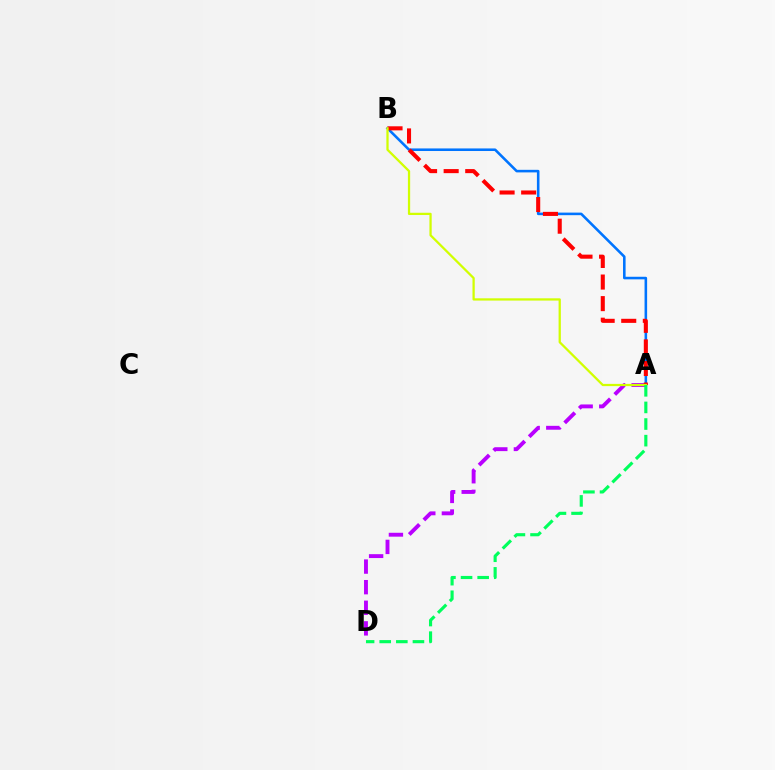{('A', 'B'): [{'color': '#0074ff', 'line_style': 'solid', 'thickness': 1.85}, {'color': '#ff0000', 'line_style': 'dashed', 'thickness': 2.93}, {'color': '#d1ff00', 'line_style': 'solid', 'thickness': 1.63}], ('A', 'D'): [{'color': '#b900ff', 'line_style': 'dashed', 'thickness': 2.8}, {'color': '#00ff5c', 'line_style': 'dashed', 'thickness': 2.26}]}